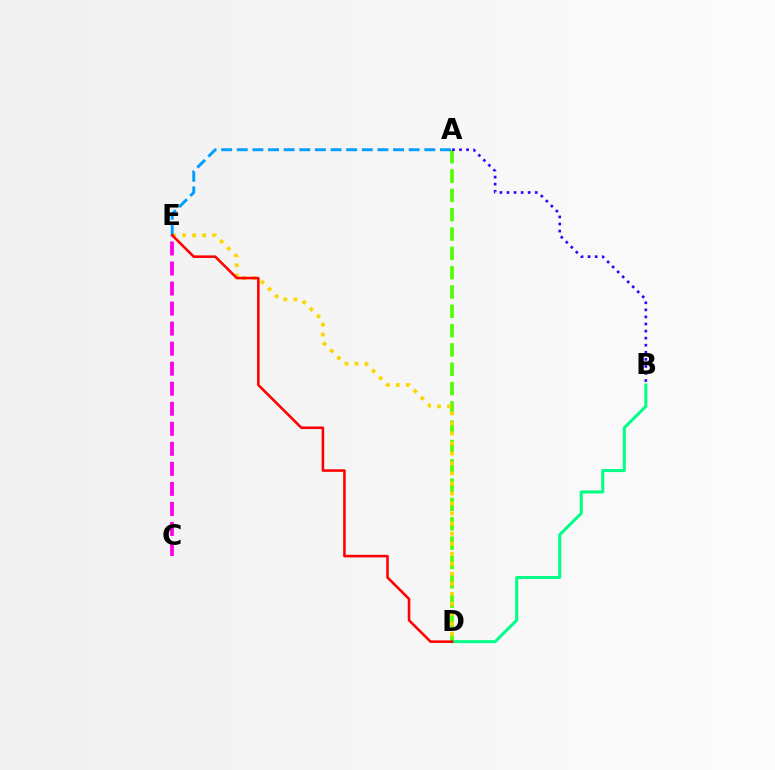{('A', 'D'): [{'color': '#4fff00', 'line_style': 'dashed', 'thickness': 2.62}], ('B', 'D'): [{'color': '#00ff86', 'line_style': 'solid', 'thickness': 2.18}], ('D', 'E'): [{'color': '#ffd500', 'line_style': 'dotted', 'thickness': 2.72}, {'color': '#ff0000', 'line_style': 'solid', 'thickness': 1.85}], ('A', 'E'): [{'color': '#009eff', 'line_style': 'dashed', 'thickness': 2.12}], ('A', 'B'): [{'color': '#3700ff', 'line_style': 'dotted', 'thickness': 1.92}], ('C', 'E'): [{'color': '#ff00ed', 'line_style': 'dashed', 'thickness': 2.72}]}